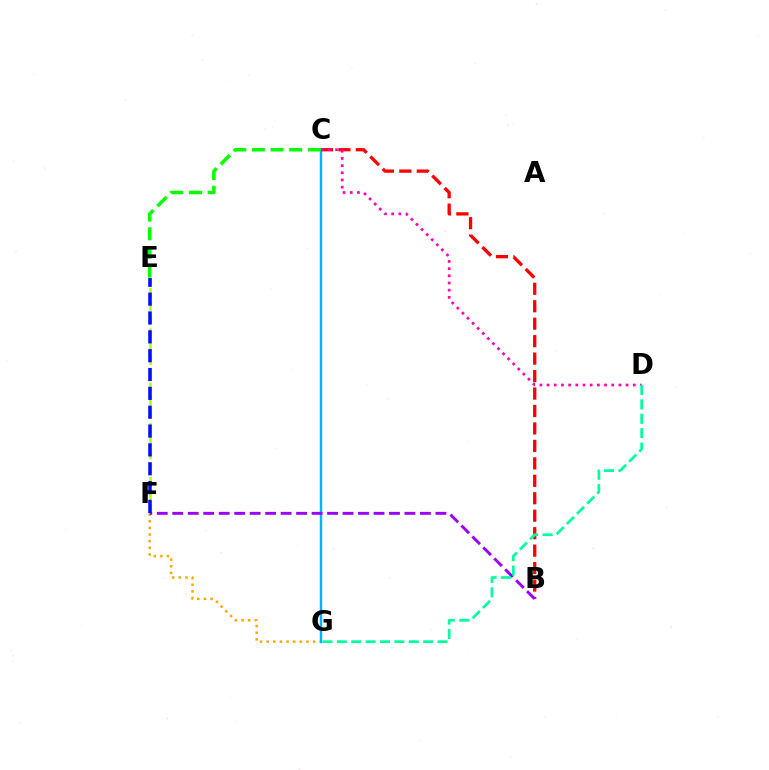{('F', 'G'): [{'color': '#ffa500', 'line_style': 'dotted', 'thickness': 1.8}], ('C', 'G'): [{'color': '#00b5ff', 'line_style': 'solid', 'thickness': 1.77}], ('B', 'C'): [{'color': '#ff0000', 'line_style': 'dashed', 'thickness': 2.37}], ('C', 'D'): [{'color': '#ff00bd', 'line_style': 'dotted', 'thickness': 1.95}], ('E', 'F'): [{'color': '#b3ff00', 'line_style': 'dashed', 'thickness': 1.83}, {'color': '#0010ff', 'line_style': 'dashed', 'thickness': 2.56}], ('B', 'F'): [{'color': '#9b00ff', 'line_style': 'dashed', 'thickness': 2.1}], ('D', 'G'): [{'color': '#00ff9d', 'line_style': 'dashed', 'thickness': 1.95}], ('C', 'E'): [{'color': '#08ff00', 'line_style': 'dashed', 'thickness': 2.53}]}